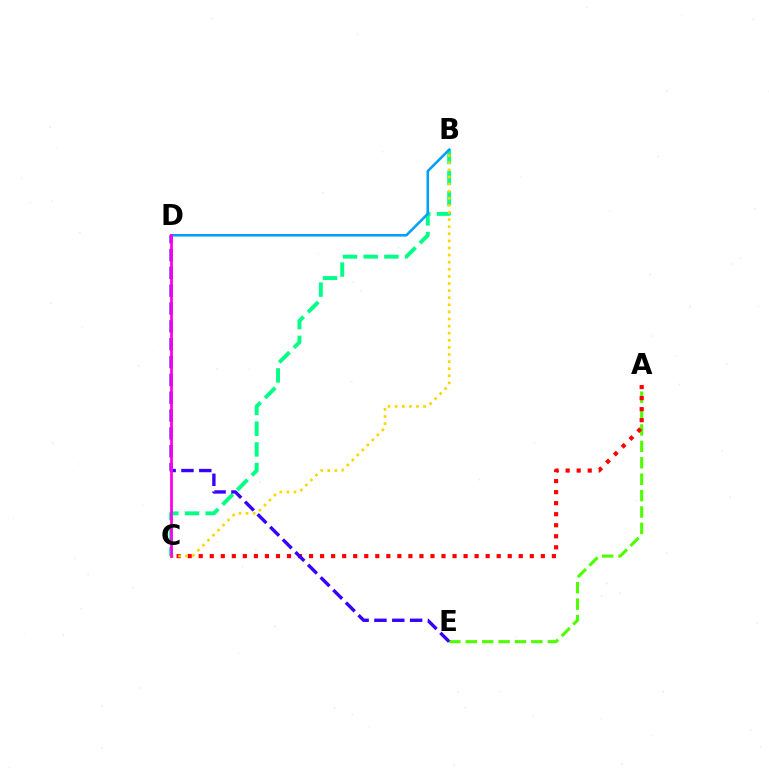{('B', 'C'): [{'color': '#00ff86', 'line_style': 'dashed', 'thickness': 2.81}, {'color': '#ffd500', 'line_style': 'dotted', 'thickness': 1.93}], ('A', 'E'): [{'color': '#4fff00', 'line_style': 'dashed', 'thickness': 2.23}], ('A', 'C'): [{'color': '#ff0000', 'line_style': 'dotted', 'thickness': 3.0}], ('D', 'E'): [{'color': '#3700ff', 'line_style': 'dashed', 'thickness': 2.42}], ('B', 'D'): [{'color': '#009eff', 'line_style': 'solid', 'thickness': 1.84}], ('C', 'D'): [{'color': '#ff00ed', 'line_style': 'solid', 'thickness': 1.99}]}